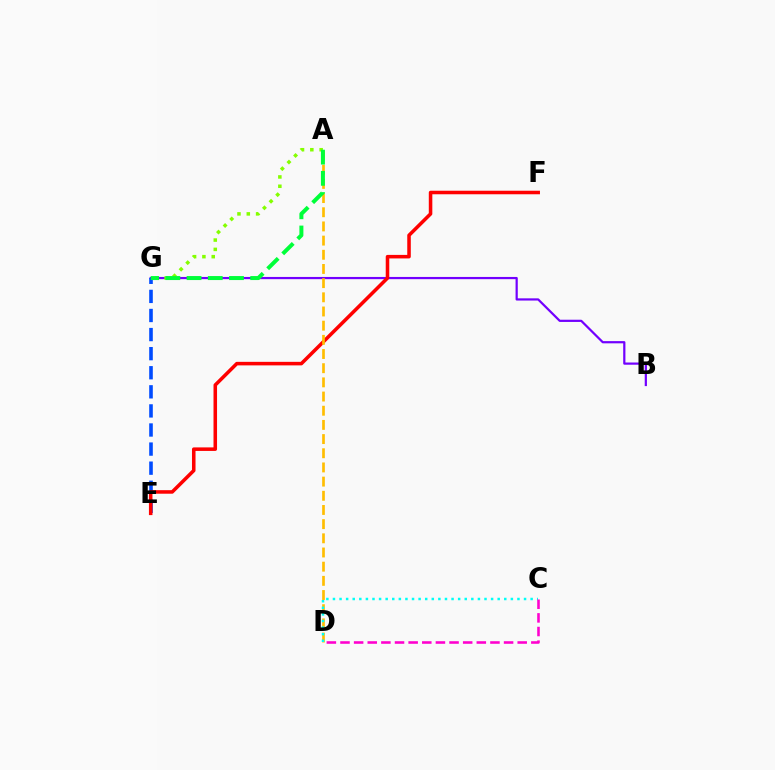{('B', 'G'): [{'color': '#7200ff', 'line_style': 'solid', 'thickness': 1.59}], ('E', 'G'): [{'color': '#004bff', 'line_style': 'dashed', 'thickness': 2.59}], ('E', 'F'): [{'color': '#ff0000', 'line_style': 'solid', 'thickness': 2.55}], ('A', 'D'): [{'color': '#ffbd00', 'line_style': 'dashed', 'thickness': 1.93}], ('A', 'G'): [{'color': '#84ff00', 'line_style': 'dotted', 'thickness': 2.53}, {'color': '#00ff39', 'line_style': 'dashed', 'thickness': 2.88}], ('C', 'D'): [{'color': '#00fff6', 'line_style': 'dotted', 'thickness': 1.79}, {'color': '#ff00cf', 'line_style': 'dashed', 'thickness': 1.85}]}